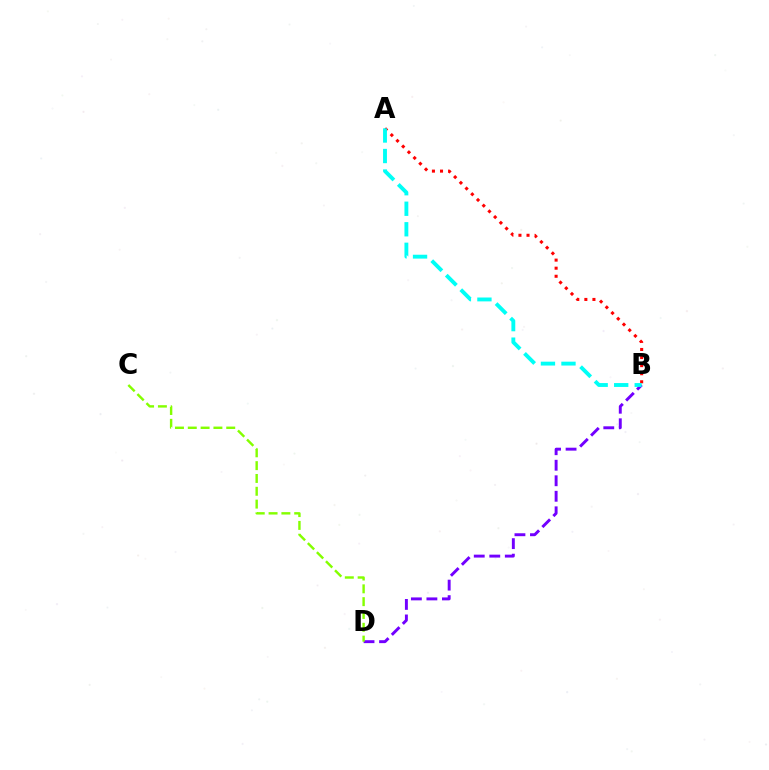{('A', 'B'): [{'color': '#ff0000', 'line_style': 'dotted', 'thickness': 2.19}, {'color': '#00fff6', 'line_style': 'dashed', 'thickness': 2.79}], ('B', 'D'): [{'color': '#7200ff', 'line_style': 'dashed', 'thickness': 2.11}], ('C', 'D'): [{'color': '#84ff00', 'line_style': 'dashed', 'thickness': 1.74}]}